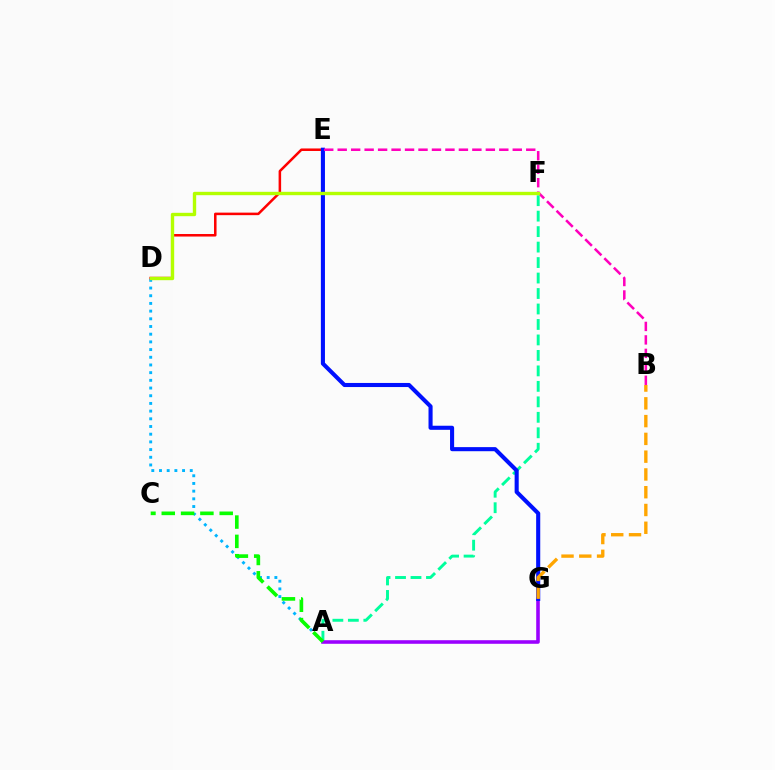{('A', 'D'): [{'color': '#00b5ff', 'line_style': 'dotted', 'thickness': 2.09}], ('A', 'F'): [{'color': '#00ff9d', 'line_style': 'dashed', 'thickness': 2.1}], ('A', 'G'): [{'color': '#9b00ff', 'line_style': 'solid', 'thickness': 2.58}], ('D', 'E'): [{'color': '#ff0000', 'line_style': 'solid', 'thickness': 1.82}], ('A', 'C'): [{'color': '#08ff00', 'line_style': 'dashed', 'thickness': 2.62}], ('E', 'G'): [{'color': '#0010ff', 'line_style': 'solid', 'thickness': 2.94}], ('B', 'E'): [{'color': '#ff00bd', 'line_style': 'dashed', 'thickness': 1.83}], ('B', 'G'): [{'color': '#ffa500', 'line_style': 'dashed', 'thickness': 2.41}], ('D', 'F'): [{'color': '#b3ff00', 'line_style': 'solid', 'thickness': 2.42}]}